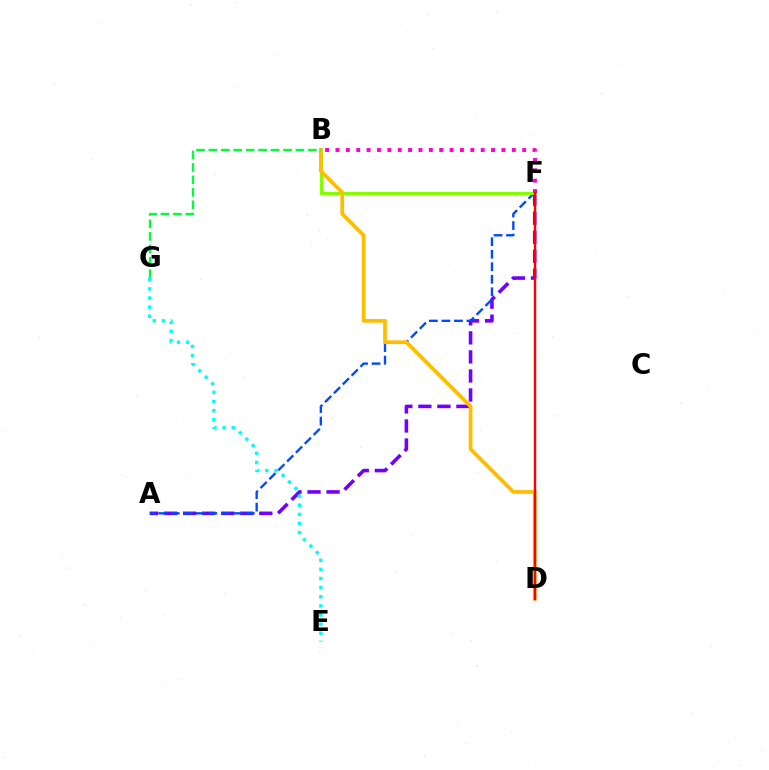{('A', 'F'): [{'color': '#7200ff', 'line_style': 'dashed', 'thickness': 2.59}, {'color': '#004bff', 'line_style': 'dashed', 'thickness': 1.7}], ('B', 'F'): [{'color': '#84ff00', 'line_style': 'solid', 'thickness': 2.33}, {'color': '#ff00cf', 'line_style': 'dotted', 'thickness': 2.82}], ('B', 'D'): [{'color': '#ffbd00', 'line_style': 'solid', 'thickness': 2.7}], ('B', 'G'): [{'color': '#00ff39', 'line_style': 'dashed', 'thickness': 1.69}], ('D', 'F'): [{'color': '#ff0000', 'line_style': 'solid', 'thickness': 1.74}], ('E', 'G'): [{'color': '#00fff6', 'line_style': 'dotted', 'thickness': 2.48}]}